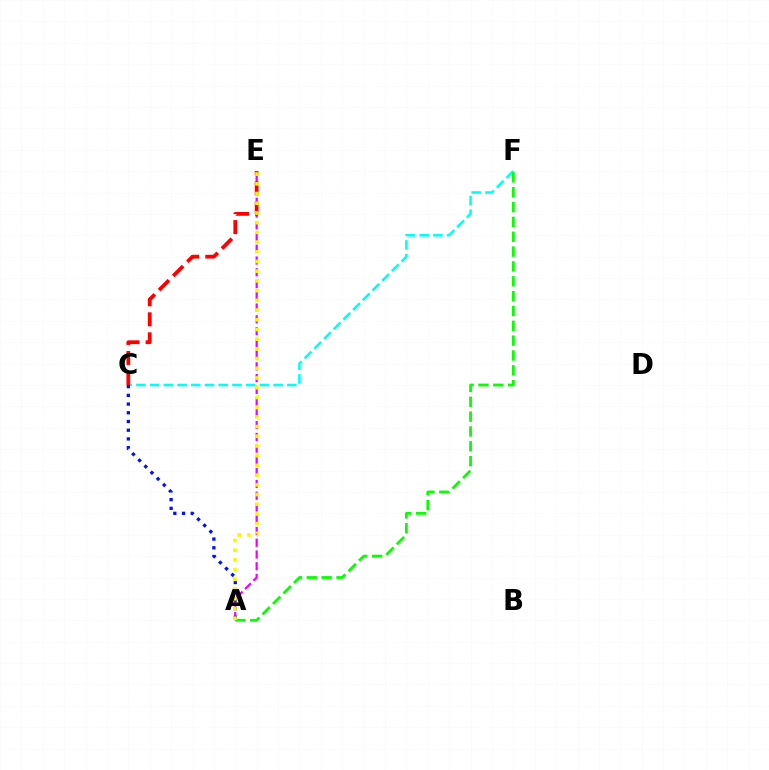{('A', 'E'): [{'color': '#ee00ff', 'line_style': 'dashed', 'thickness': 1.6}, {'color': '#fcf500', 'line_style': 'dotted', 'thickness': 2.64}], ('C', 'F'): [{'color': '#00fff6', 'line_style': 'dashed', 'thickness': 1.86}], ('A', 'C'): [{'color': '#0010ff', 'line_style': 'dotted', 'thickness': 2.37}], ('A', 'F'): [{'color': '#08ff00', 'line_style': 'dashed', 'thickness': 2.02}], ('C', 'E'): [{'color': '#ff0000', 'line_style': 'dashed', 'thickness': 2.72}]}